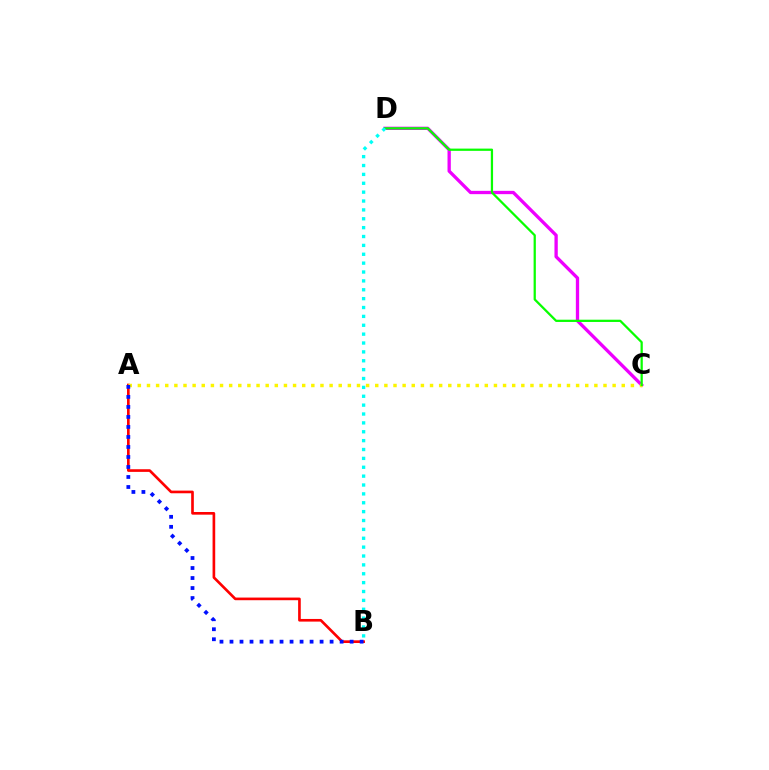{('A', 'B'): [{'color': '#ff0000', 'line_style': 'solid', 'thickness': 1.91}, {'color': '#0010ff', 'line_style': 'dotted', 'thickness': 2.72}], ('C', 'D'): [{'color': '#ee00ff', 'line_style': 'solid', 'thickness': 2.38}, {'color': '#08ff00', 'line_style': 'solid', 'thickness': 1.62}], ('A', 'C'): [{'color': '#fcf500', 'line_style': 'dotted', 'thickness': 2.48}], ('B', 'D'): [{'color': '#00fff6', 'line_style': 'dotted', 'thickness': 2.41}]}